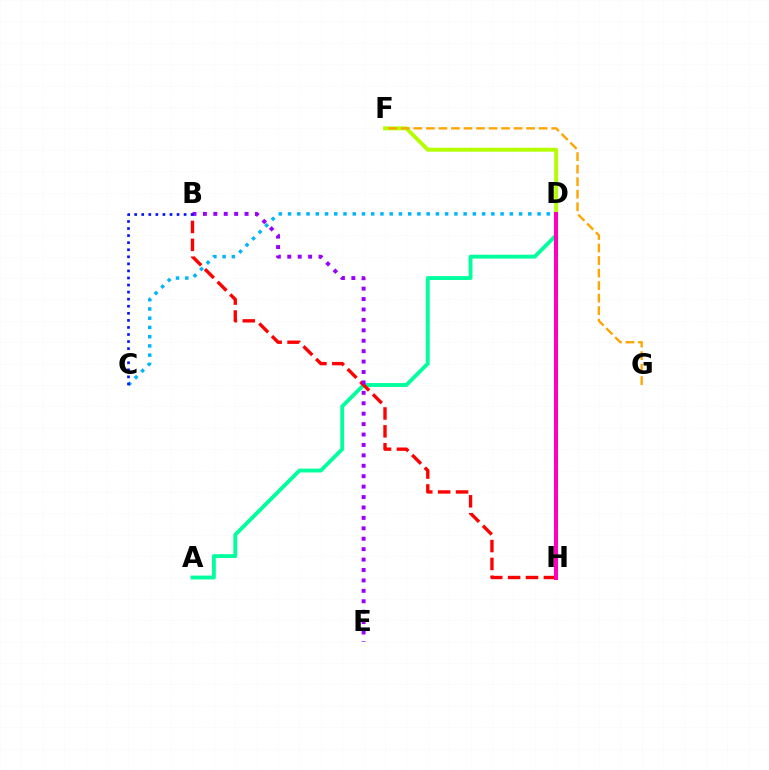{('A', 'D'): [{'color': '#00ff9d', 'line_style': 'solid', 'thickness': 2.77}], ('B', 'H'): [{'color': '#ff0000', 'line_style': 'dashed', 'thickness': 2.43}], ('D', 'F'): [{'color': '#b3ff00', 'line_style': 'solid', 'thickness': 2.81}], ('C', 'D'): [{'color': '#00b5ff', 'line_style': 'dotted', 'thickness': 2.51}], ('D', 'H'): [{'color': '#08ff00', 'line_style': 'dashed', 'thickness': 1.73}, {'color': '#ff00bd', 'line_style': 'solid', 'thickness': 2.91}], ('F', 'G'): [{'color': '#ffa500', 'line_style': 'dashed', 'thickness': 1.7}], ('B', 'E'): [{'color': '#9b00ff', 'line_style': 'dotted', 'thickness': 2.83}], ('B', 'C'): [{'color': '#0010ff', 'line_style': 'dotted', 'thickness': 1.92}]}